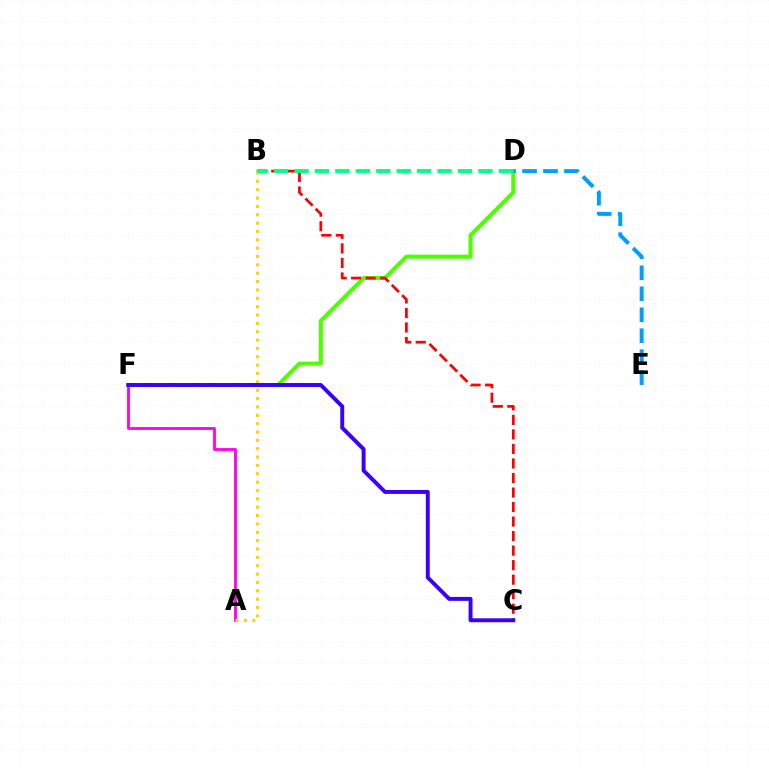{('A', 'F'): [{'color': '#ff00ed', 'line_style': 'solid', 'thickness': 2.03}], ('D', 'F'): [{'color': '#4fff00', 'line_style': 'solid', 'thickness': 2.91}], ('B', 'C'): [{'color': '#ff0000', 'line_style': 'dashed', 'thickness': 1.97}], ('A', 'B'): [{'color': '#ffd500', 'line_style': 'dotted', 'thickness': 2.27}], ('D', 'E'): [{'color': '#009eff', 'line_style': 'dashed', 'thickness': 2.85}], ('C', 'F'): [{'color': '#3700ff', 'line_style': 'solid', 'thickness': 2.82}], ('B', 'D'): [{'color': '#00ff86', 'line_style': 'dashed', 'thickness': 2.78}]}